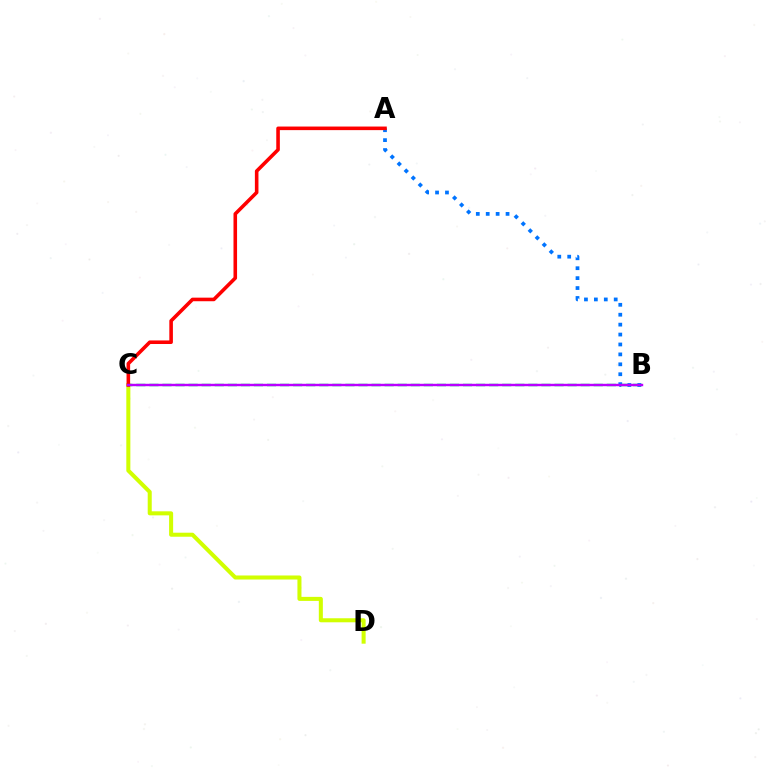{('B', 'C'): [{'color': '#00ff5c', 'line_style': 'dashed', 'thickness': 1.78}, {'color': '#b900ff', 'line_style': 'solid', 'thickness': 1.74}], ('A', 'B'): [{'color': '#0074ff', 'line_style': 'dotted', 'thickness': 2.7}], ('C', 'D'): [{'color': '#d1ff00', 'line_style': 'solid', 'thickness': 2.91}], ('A', 'C'): [{'color': '#ff0000', 'line_style': 'solid', 'thickness': 2.58}]}